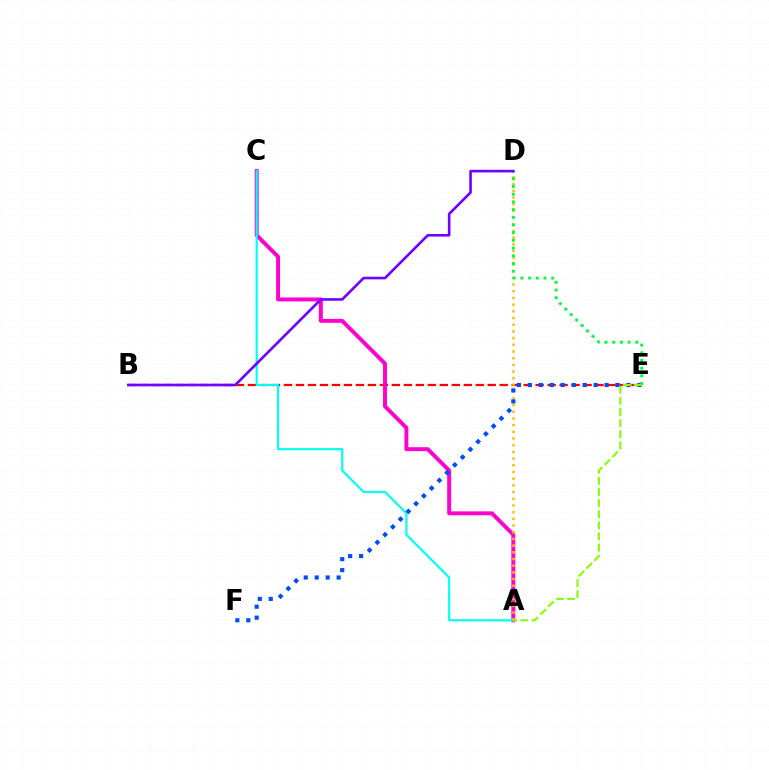{('B', 'E'): [{'color': '#ff0000', 'line_style': 'dashed', 'thickness': 1.63}], ('A', 'C'): [{'color': '#ff00cf', 'line_style': 'solid', 'thickness': 2.84}, {'color': '#00fff6', 'line_style': 'solid', 'thickness': 1.56}], ('A', 'D'): [{'color': '#ffbd00', 'line_style': 'dotted', 'thickness': 1.82}], ('E', 'F'): [{'color': '#004bff', 'line_style': 'dotted', 'thickness': 2.98}], ('D', 'E'): [{'color': '#00ff39', 'line_style': 'dotted', 'thickness': 2.09}], ('B', 'D'): [{'color': '#7200ff', 'line_style': 'solid', 'thickness': 1.89}], ('A', 'E'): [{'color': '#84ff00', 'line_style': 'dashed', 'thickness': 1.51}]}